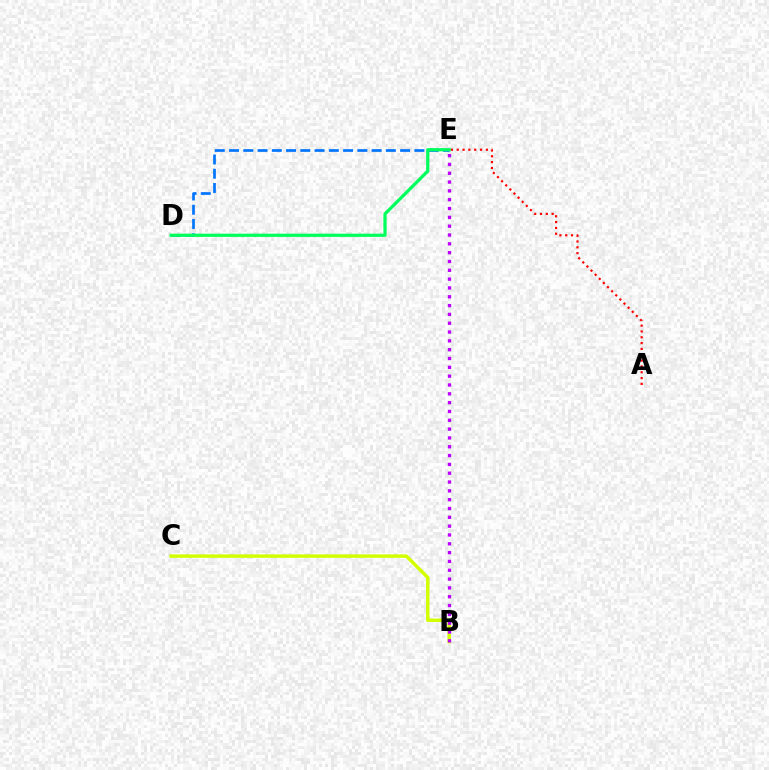{('D', 'E'): [{'color': '#0074ff', 'line_style': 'dashed', 'thickness': 1.94}, {'color': '#00ff5c', 'line_style': 'solid', 'thickness': 2.32}], ('B', 'C'): [{'color': '#d1ff00', 'line_style': 'solid', 'thickness': 2.5}], ('A', 'E'): [{'color': '#ff0000', 'line_style': 'dotted', 'thickness': 1.58}], ('B', 'E'): [{'color': '#b900ff', 'line_style': 'dotted', 'thickness': 2.4}]}